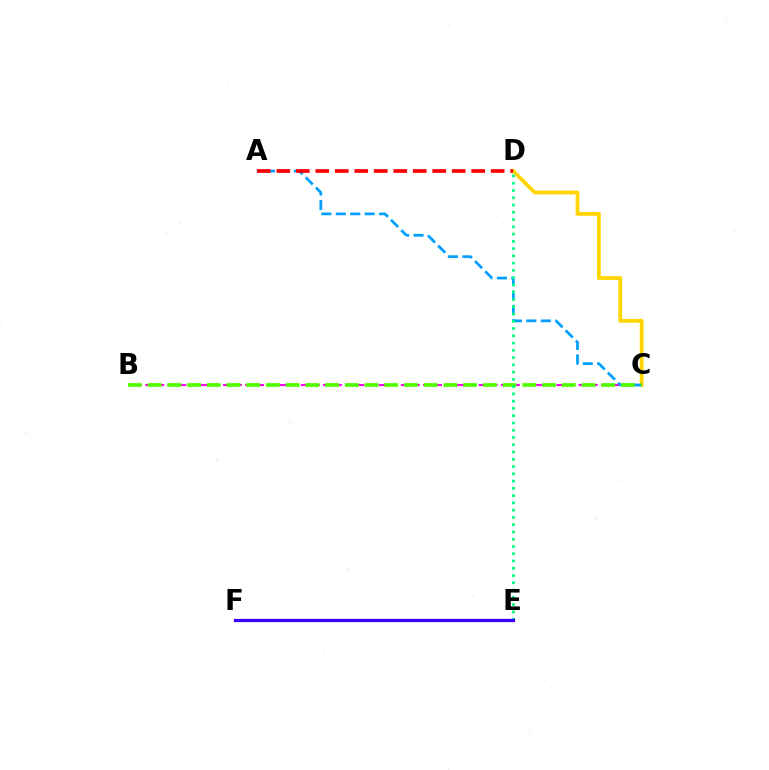{('C', 'D'): [{'color': '#ffd500', 'line_style': 'solid', 'thickness': 2.73}], ('B', 'C'): [{'color': '#ff00ed', 'line_style': 'dashed', 'thickness': 1.51}, {'color': '#4fff00', 'line_style': 'dashed', 'thickness': 2.68}], ('A', 'C'): [{'color': '#009eff', 'line_style': 'dashed', 'thickness': 1.96}], ('D', 'E'): [{'color': '#00ff86', 'line_style': 'dotted', 'thickness': 1.97}], ('E', 'F'): [{'color': '#3700ff', 'line_style': 'solid', 'thickness': 2.34}], ('A', 'D'): [{'color': '#ff0000', 'line_style': 'dashed', 'thickness': 2.65}]}